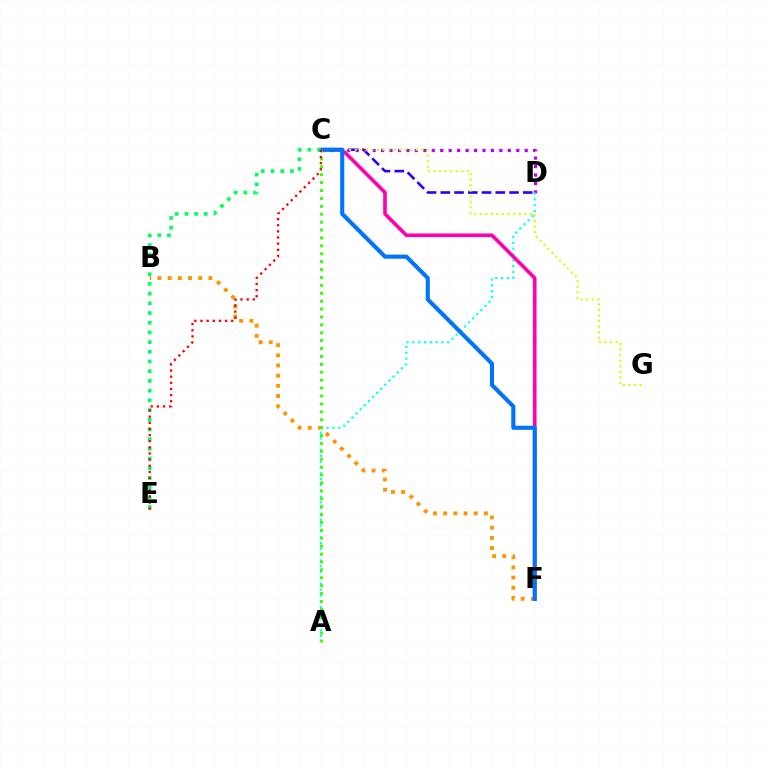{('C', 'D'): [{'color': '#2500ff', 'line_style': 'dashed', 'thickness': 1.87}, {'color': '#b900ff', 'line_style': 'dotted', 'thickness': 2.3}], ('A', 'D'): [{'color': '#00fff6', 'line_style': 'dotted', 'thickness': 1.58}], ('B', 'F'): [{'color': '#ff9400', 'line_style': 'dotted', 'thickness': 2.77}], ('C', 'F'): [{'color': '#ff00ac', 'line_style': 'solid', 'thickness': 2.61}, {'color': '#0074ff', 'line_style': 'solid', 'thickness': 2.96}], ('C', 'G'): [{'color': '#d1ff00', 'line_style': 'dotted', 'thickness': 1.51}], ('C', 'E'): [{'color': '#00ff5c', 'line_style': 'dotted', 'thickness': 2.64}, {'color': '#ff0000', 'line_style': 'dotted', 'thickness': 1.67}], ('A', 'C'): [{'color': '#3dff00', 'line_style': 'dotted', 'thickness': 2.15}]}